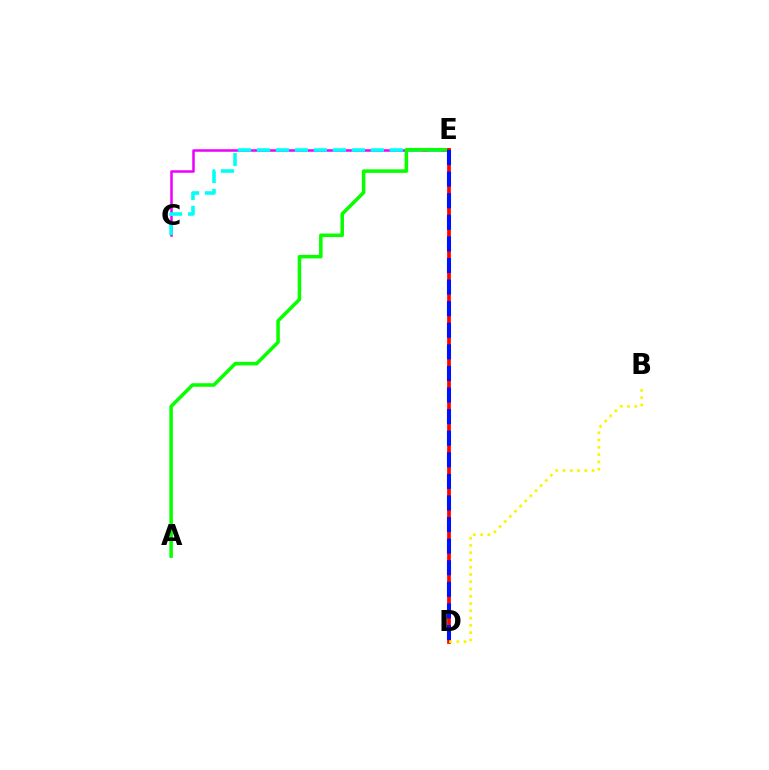{('C', 'E'): [{'color': '#ee00ff', 'line_style': 'solid', 'thickness': 1.81}, {'color': '#00fff6', 'line_style': 'dashed', 'thickness': 2.58}], ('A', 'E'): [{'color': '#08ff00', 'line_style': 'solid', 'thickness': 2.55}], ('D', 'E'): [{'color': '#ff0000', 'line_style': 'solid', 'thickness': 2.68}, {'color': '#0010ff', 'line_style': 'dashed', 'thickness': 2.93}], ('B', 'D'): [{'color': '#fcf500', 'line_style': 'dotted', 'thickness': 1.97}]}